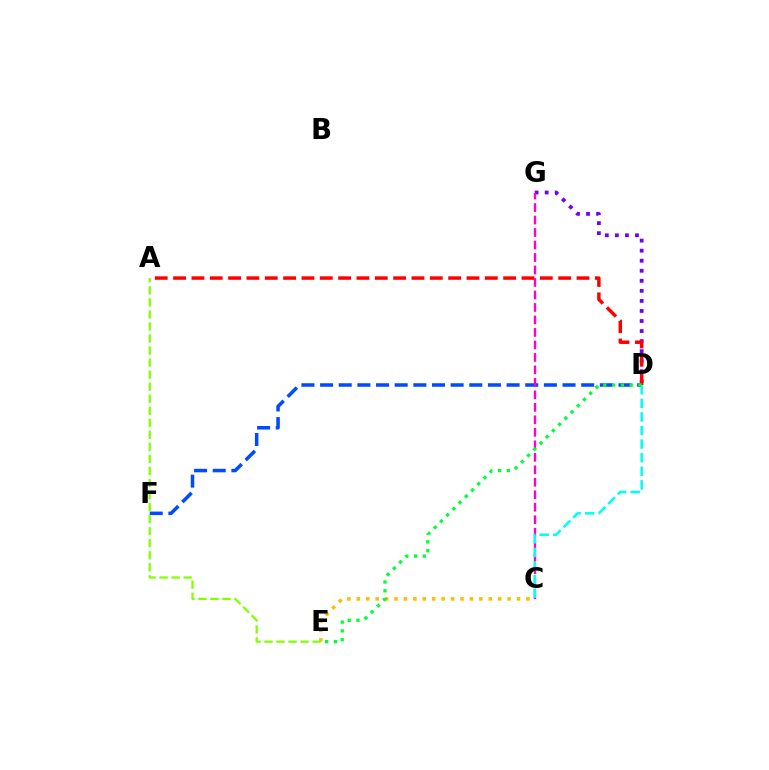{('D', 'F'): [{'color': '#004bff', 'line_style': 'dashed', 'thickness': 2.53}], ('C', 'E'): [{'color': '#ffbd00', 'line_style': 'dotted', 'thickness': 2.56}], ('A', 'E'): [{'color': '#84ff00', 'line_style': 'dashed', 'thickness': 1.64}], ('D', 'G'): [{'color': '#7200ff', 'line_style': 'dotted', 'thickness': 2.73}], ('C', 'G'): [{'color': '#ff00cf', 'line_style': 'dashed', 'thickness': 1.7}], ('C', 'D'): [{'color': '#00fff6', 'line_style': 'dashed', 'thickness': 1.85}], ('A', 'D'): [{'color': '#ff0000', 'line_style': 'dashed', 'thickness': 2.49}], ('D', 'E'): [{'color': '#00ff39', 'line_style': 'dotted', 'thickness': 2.39}]}